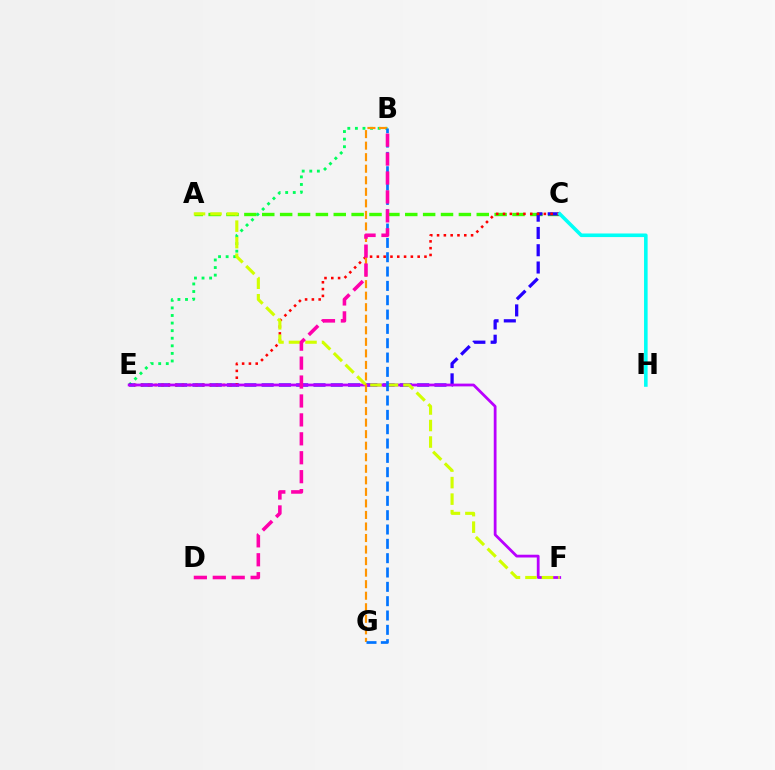{('A', 'C'): [{'color': '#3dff00', 'line_style': 'dashed', 'thickness': 2.43}], ('B', 'E'): [{'color': '#00ff5c', 'line_style': 'dotted', 'thickness': 2.06}], ('C', 'E'): [{'color': '#2500ff', 'line_style': 'dashed', 'thickness': 2.35}, {'color': '#ff0000', 'line_style': 'dotted', 'thickness': 1.85}], ('E', 'F'): [{'color': '#b900ff', 'line_style': 'solid', 'thickness': 2.0}], ('A', 'F'): [{'color': '#d1ff00', 'line_style': 'dashed', 'thickness': 2.24}], ('B', 'G'): [{'color': '#ff9400', 'line_style': 'dashed', 'thickness': 1.57}, {'color': '#0074ff', 'line_style': 'dashed', 'thickness': 1.95}], ('C', 'H'): [{'color': '#00fff6', 'line_style': 'solid', 'thickness': 2.58}], ('B', 'D'): [{'color': '#ff00ac', 'line_style': 'dashed', 'thickness': 2.57}]}